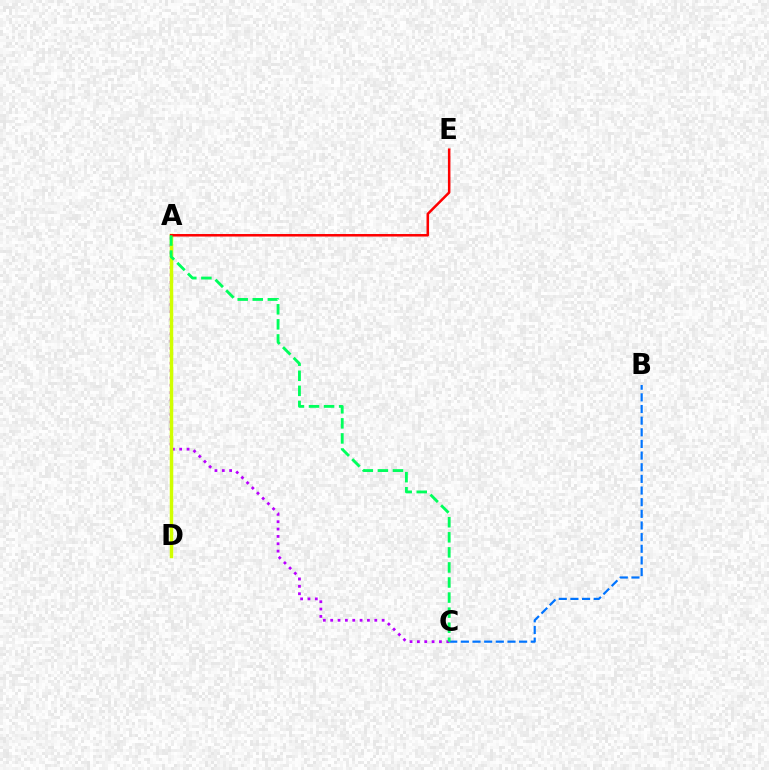{('A', 'C'): [{'color': '#b900ff', 'line_style': 'dotted', 'thickness': 2.0}, {'color': '#00ff5c', 'line_style': 'dashed', 'thickness': 2.05}], ('A', 'D'): [{'color': '#d1ff00', 'line_style': 'solid', 'thickness': 2.5}], ('B', 'C'): [{'color': '#0074ff', 'line_style': 'dashed', 'thickness': 1.58}], ('A', 'E'): [{'color': '#ff0000', 'line_style': 'solid', 'thickness': 1.81}]}